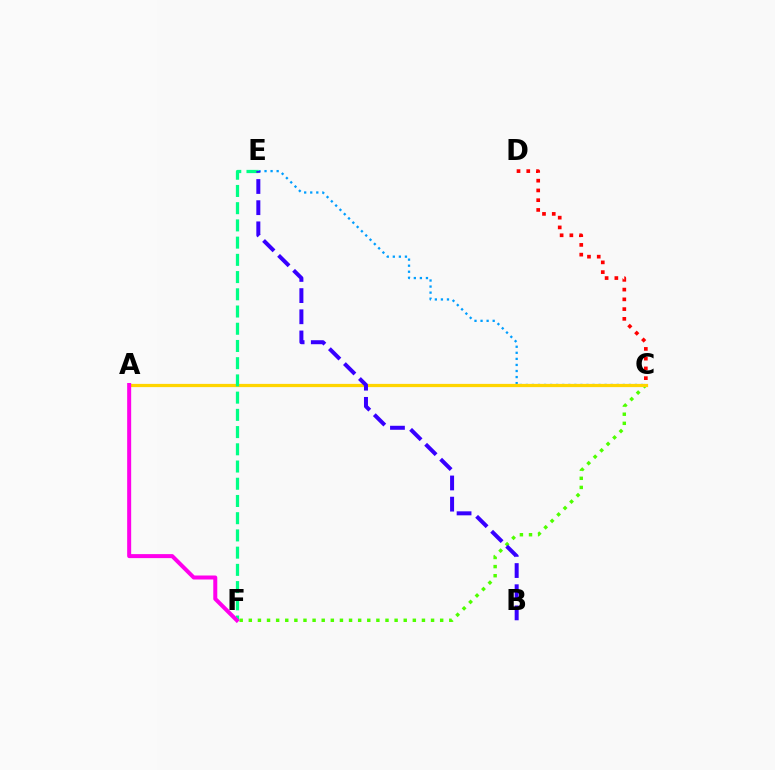{('C', 'E'): [{'color': '#009eff', 'line_style': 'dotted', 'thickness': 1.65}], ('C', 'F'): [{'color': '#4fff00', 'line_style': 'dotted', 'thickness': 2.48}], ('A', 'C'): [{'color': '#ffd500', 'line_style': 'solid', 'thickness': 2.32}], ('E', 'F'): [{'color': '#00ff86', 'line_style': 'dashed', 'thickness': 2.34}], ('C', 'D'): [{'color': '#ff0000', 'line_style': 'dotted', 'thickness': 2.65}], ('B', 'E'): [{'color': '#3700ff', 'line_style': 'dashed', 'thickness': 2.88}], ('A', 'F'): [{'color': '#ff00ed', 'line_style': 'solid', 'thickness': 2.88}]}